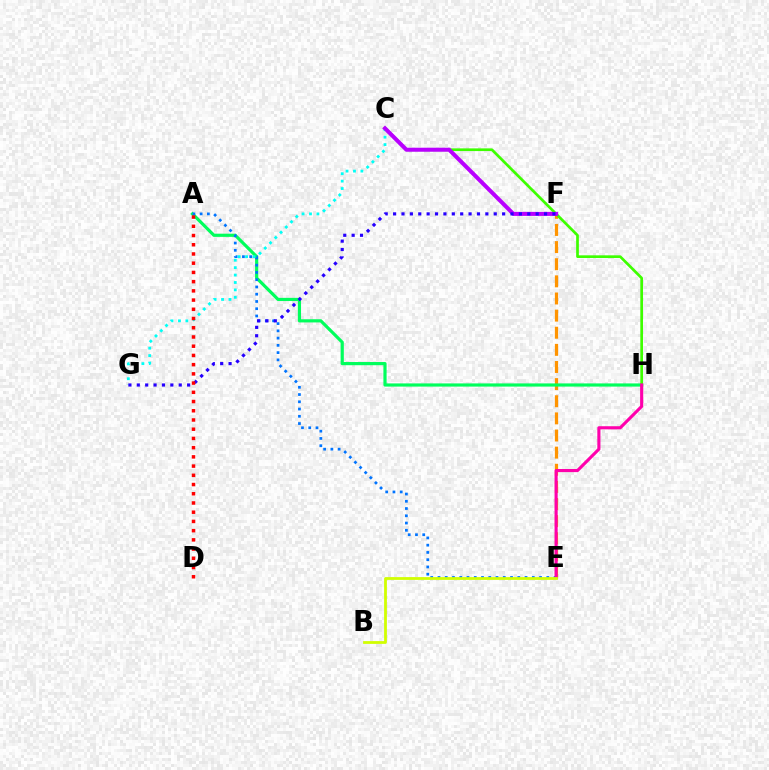{('E', 'F'): [{'color': '#ff9400', 'line_style': 'dashed', 'thickness': 2.33}], ('A', 'H'): [{'color': '#00ff5c', 'line_style': 'solid', 'thickness': 2.29}], ('A', 'E'): [{'color': '#0074ff', 'line_style': 'dotted', 'thickness': 1.97}], ('C', 'H'): [{'color': '#3dff00', 'line_style': 'solid', 'thickness': 1.94}], ('C', 'G'): [{'color': '#00fff6', 'line_style': 'dotted', 'thickness': 2.02}], ('C', 'F'): [{'color': '#b900ff', 'line_style': 'solid', 'thickness': 2.9}], ('F', 'G'): [{'color': '#2500ff', 'line_style': 'dotted', 'thickness': 2.28}], ('E', 'H'): [{'color': '#ff00ac', 'line_style': 'solid', 'thickness': 2.24}], ('B', 'E'): [{'color': '#d1ff00', 'line_style': 'solid', 'thickness': 2.0}], ('A', 'D'): [{'color': '#ff0000', 'line_style': 'dotted', 'thickness': 2.51}]}